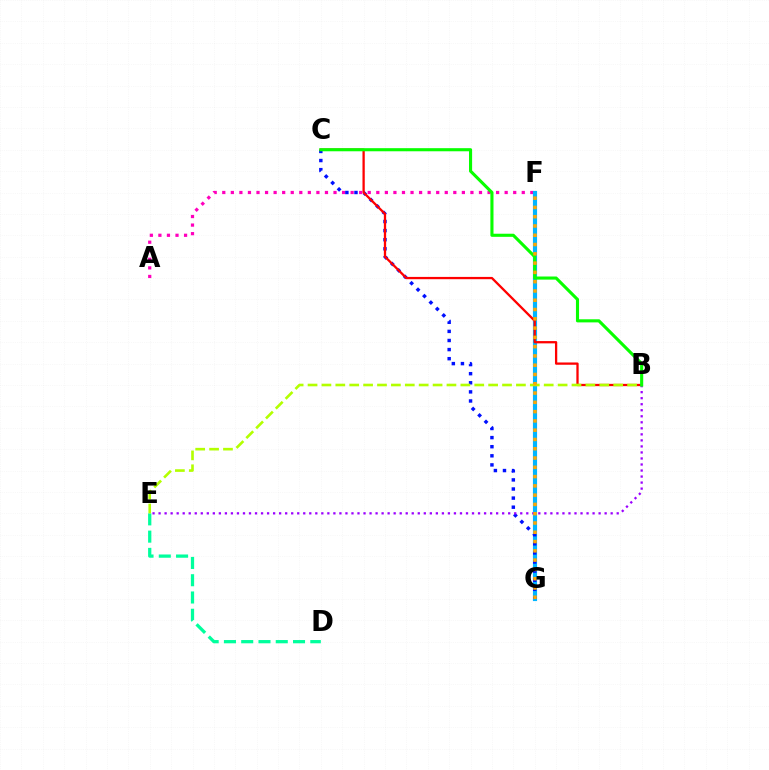{('A', 'F'): [{'color': '#ff00bd', 'line_style': 'dotted', 'thickness': 2.32}], ('F', 'G'): [{'color': '#00b5ff', 'line_style': 'solid', 'thickness': 2.99}, {'color': '#ffa500', 'line_style': 'dotted', 'thickness': 2.52}], ('C', 'G'): [{'color': '#0010ff', 'line_style': 'dotted', 'thickness': 2.47}], ('B', 'C'): [{'color': '#ff0000', 'line_style': 'solid', 'thickness': 1.65}, {'color': '#08ff00', 'line_style': 'solid', 'thickness': 2.24}], ('B', 'E'): [{'color': '#9b00ff', 'line_style': 'dotted', 'thickness': 1.64}, {'color': '#b3ff00', 'line_style': 'dashed', 'thickness': 1.89}], ('D', 'E'): [{'color': '#00ff9d', 'line_style': 'dashed', 'thickness': 2.35}]}